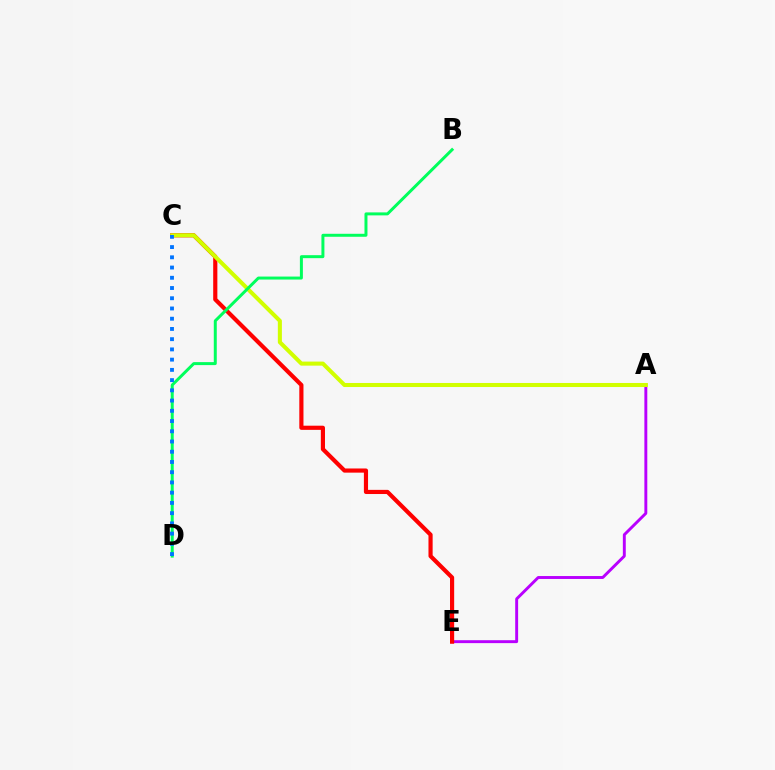{('A', 'E'): [{'color': '#b900ff', 'line_style': 'solid', 'thickness': 2.1}], ('C', 'E'): [{'color': '#ff0000', 'line_style': 'solid', 'thickness': 3.0}], ('A', 'C'): [{'color': '#d1ff00', 'line_style': 'solid', 'thickness': 2.92}], ('B', 'D'): [{'color': '#00ff5c', 'line_style': 'solid', 'thickness': 2.15}], ('C', 'D'): [{'color': '#0074ff', 'line_style': 'dotted', 'thickness': 2.78}]}